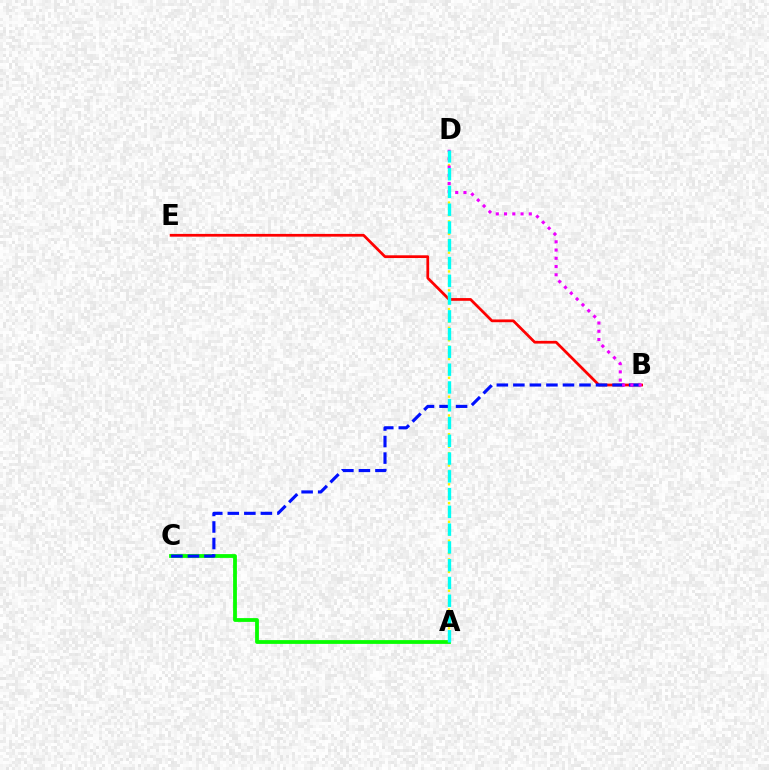{('A', 'C'): [{'color': '#08ff00', 'line_style': 'solid', 'thickness': 2.73}], ('B', 'E'): [{'color': '#ff0000', 'line_style': 'solid', 'thickness': 1.98}], ('B', 'C'): [{'color': '#0010ff', 'line_style': 'dashed', 'thickness': 2.25}], ('A', 'D'): [{'color': '#fcf500', 'line_style': 'dotted', 'thickness': 1.7}, {'color': '#00fff6', 'line_style': 'dashed', 'thickness': 2.41}], ('B', 'D'): [{'color': '#ee00ff', 'line_style': 'dotted', 'thickness': 2.24}]}